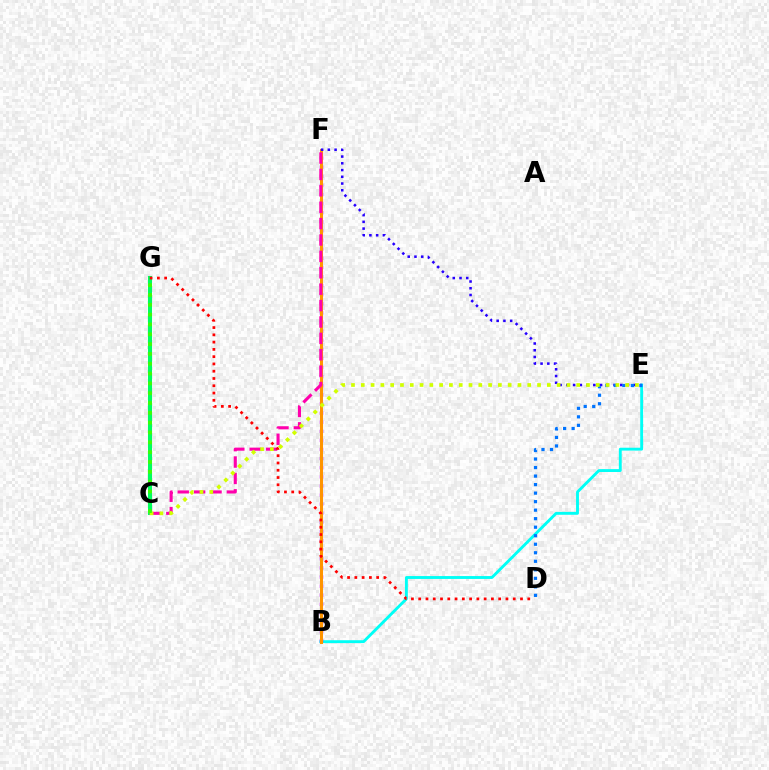{('C', 'G'): [{'color': '#00ff5c', 'line_style': 'solid', 'thickness': 2.91}, {'color': '#3dff00', 'line_style': 'dotted', 'thickness': 2.67}], ('B', 'E'): [{'color': '#00fff6', 'line_style': 'solid', 'thickness': 2.07}], ('B', 'F'): [{'color': '#b900ff', 'line_style': 'dotted', 'thickness': 2.47}, {'color': '#ff9400', 'line_style': 'solid', 'thickness': 2.17}], ('E', 'F'): [{'color': '#2500ff', 'line_style': 'dotted', 'thickness': 1.83}], ('D', 'E'): [{'color': '#0074ff', 'line_style': 'dotted', 'thickness': 2.32}], ('C', 'F'): [{'color': '#ff00ac', 'line_style': 'dashed', 'thickness': 2.23}], ('C', 'E'): [{'color': '#d1ff00', 'line_style': 'dotted', 'thickness': 2.66}], ('D', 'G'): [{'color': '#ff0000', 'line_style': 'dotted', 'thickness': 1.98}]}